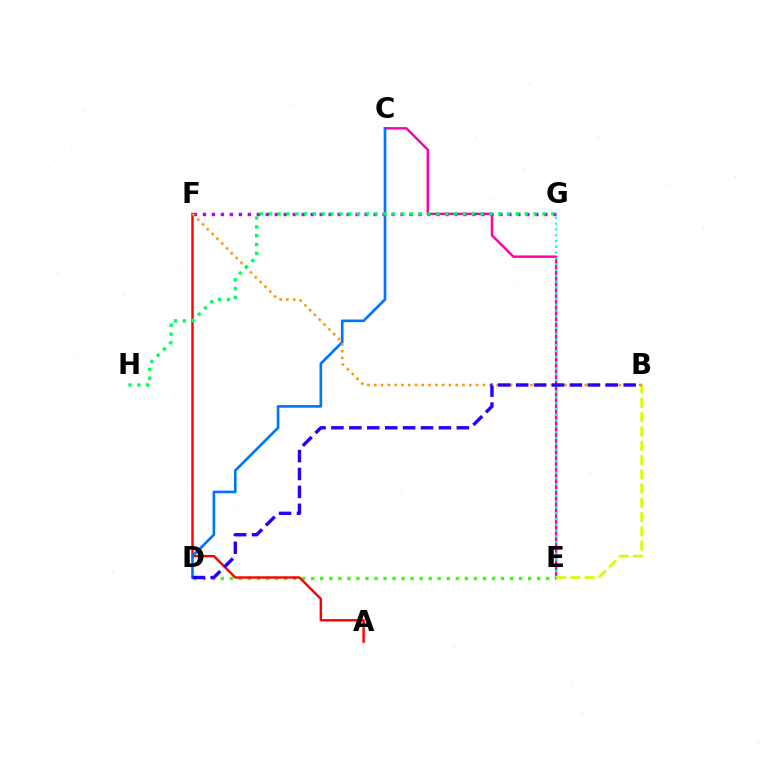{('D', 'E'): [{'color': '#3dff00', 'line_style': 'dotted', 'thickness': 2.46}], ('C', 'E'): [{'color': '#ff00ac', 'line_style': 'solid', 'thickness': 1.76}], ('A', 'F'): [{'color': '#ff0000', 'line_style': 'solid', 'thickness': 1.73}], ('E', 'G'): [{'color': '#00fff6', 'line_style': 'dotted', 'thickness': 1.57}], ('C', 'D'): [{'color': '#0074ff', 'line_style': 'solid', 'thickness': 1.9}], ('B', 'E'): [{'color': '#d1ff00', 'line_style': 'dashed', 'thickness': 1.94}], ('F', 'G'): [{'color': '#b900ff', 'line_style': 'dotted', 'thickness': 2.44}], ('B', 'F'): [{'color': '#ff9400', 'line_style': 'dotted', 'thickness': 1.85}], ('G', 'H'): [{'color': '#00ff5c', 'line_style': 'dotted', 'thickness': 2.4}], ('B', 'D'): [{'color': '#2500ff', 'line_style': 'dashed', 'thickness': 2.43}]}